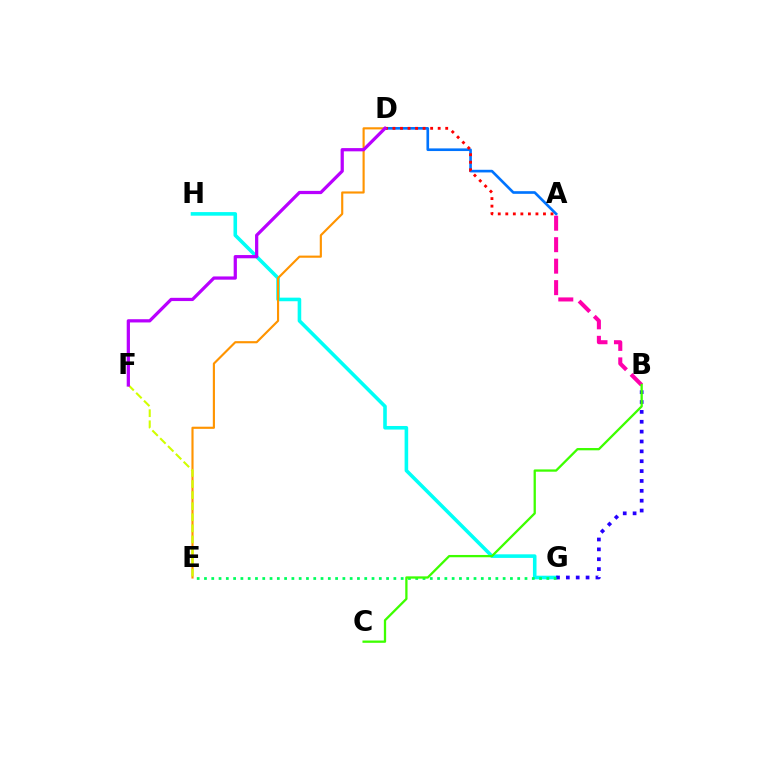{('G', 'H'): [{'color': '#00fff6', 'line_style': 'solid', 'thickness': 2.58}], ('B', 'G'): [{'color': '#2500ff', 'line_style': 'dotted', 'thickness': 2.68}], ('D', 'E'): [{'color': '#ff9400', 'line_style': 'solid', 'thickness': 1.54}], ('A', 'D'): [{'color': '#0074ff', 'line_style': 'solid', 'thickness': 1.91}, {'color': '#ff0000', 'line_style': 'dotted', 'thickness': 2.05}], ('E', 'G'): [{'color': '#00ff5c', 'line_style': 'dotted', 'thickness': 1.98}], ('E', 'F'): [{'color': '#d1ff00', 'line_style': 'dashed', 'thickness': 1.5}], ('A', 'B'): [{'color': '#ff00ac', 'line_style': 'dashed', 'thickness': 2.92}], ('B', 'C'): [{'color': '#3dff00', 'line_style': 'solid', 'thickness': 1.65}], ('D', 'F'): [{'color': '#b900ff', 'line_style': 'solid', 'thickness': 2.33}]}